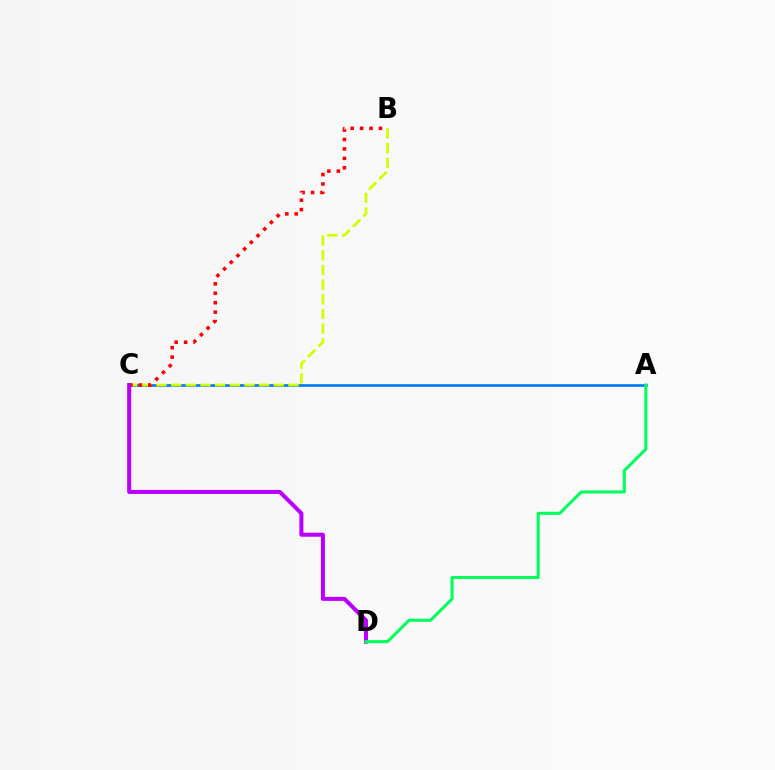{('A', 'C'): [{'color': '#0074ff', 'line_style': 'solid', 'thickness': 1.88}], ('B', 'C'): [{'color': '#d1ff00', 'line_style': 'dashed', 'thickness': 1.99}, {'color': '#ff0000', 'line_style': 'dotted', 'thickness': 2.56}], ('C', 'D'): [{'color': '#b900ff', 'line_style': 'solid', 'thickness': 2.9}], ('A', 'D'): [{'color': '#00ff5c', 'line_style': 'solid', 'thickness': 2.19}]}